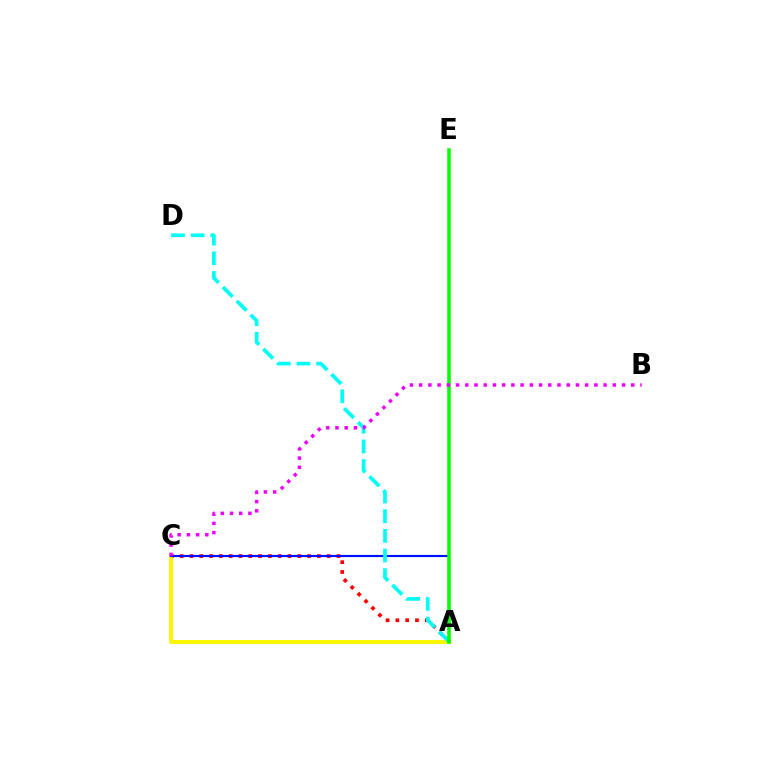{('A', 'C'): [{'color': '#ff0000', 'line_style': 'dotted', 'thickness': 2.66}, {'color': '#fcf500', 'line_style': 'solid', 'thickness': 2.83}, {'color': '#0010ff', 'line_style': 'solid', 'thickness': 1.55}], ('A', 'D'): [{'color': '#00fff6', 'line_style': 'dashed', 'thickness': 2.67}], ('A', 'E'): [{'color': '#08ff00', 'line_style': 'solid', 'thickness': 2.55}], ('B', 'C'): [{'color': '#ee00ff', 'line_style': 'dotted', 'thickness': 2.51}]}